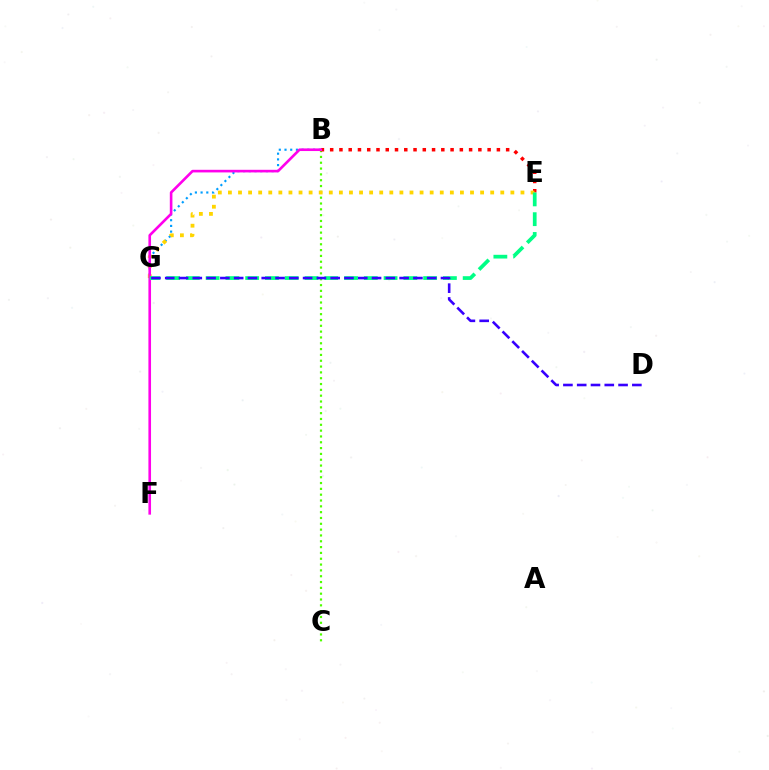{('B', 'G'): [{'color': '#009eff', 'line_style': 'dotted', 'thickness': 1.55}], ('B', 'C'): [{'color': '#4fff00', 'line_style': 'dotted', 'thickness': 1.58}], ('B', 'E'): [{'color': '#ff0000', 'line_style': 'dotted', 'thickness': 2.52}], ('E', 'G'): [{'color': '#ffd500', 'line_style': 'dotted', 'thickness': 2.74}, {'color': '#00ff86', 'line_style': 'dashed', 'thickness': 2.69}], ('B', 'F'): [{'color': '#ff00ed', 'line_style': 'solid', 'thickness': 1.89}], ('D', 'G'): [{'color': '#3700ff', 'line_style': 'dashed', 'thickness': 1.87}]}